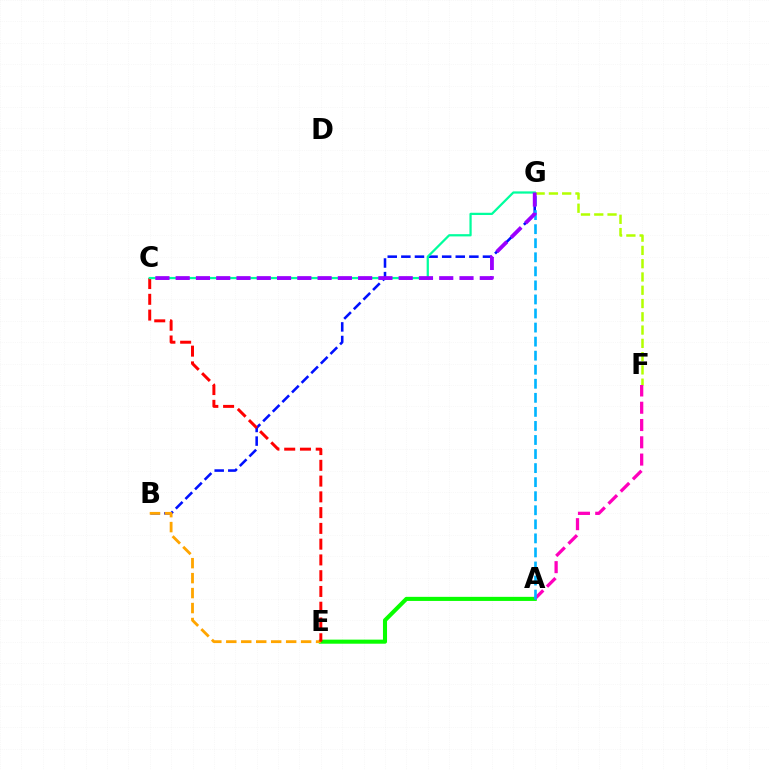{('F', 'G'): [{'color': '#b3ff00', 'line_style': 'dashed', 'thickness': 1.8}], ('A', 'E'): [{'color': '#08ff00', 'line_style': 'solid', 'thickness': 2.94}], ('B', 'G'): [{'color': '#0010ff', 'line_style': 'dashed', 'thickness': 1.85}], ('A', 'F'): [{'color': '#ff00bd', 'line_style': 'dashed', 'thickness': 2.35}], ('B', 'E'): [{'color': '#ffa500', 'line_style': 'dashed', 'thickness': 2.03}], ('C', 'E'): [{'color': '#ff0000', 'line_style': 'dashed', 'thickness': 2.14}], ('A', 'G'): [{'color': '#00b5ff', 'line_style': 'dashed', 'thickness': 1.91}], ('C', 'G'): [{'color': '#00ff9d', 'line_style': 'solid', 'thickness': 1.62}, {'color': '#9b00ff', 'line_style': 'dashed', 'thickness': 2.75}]}